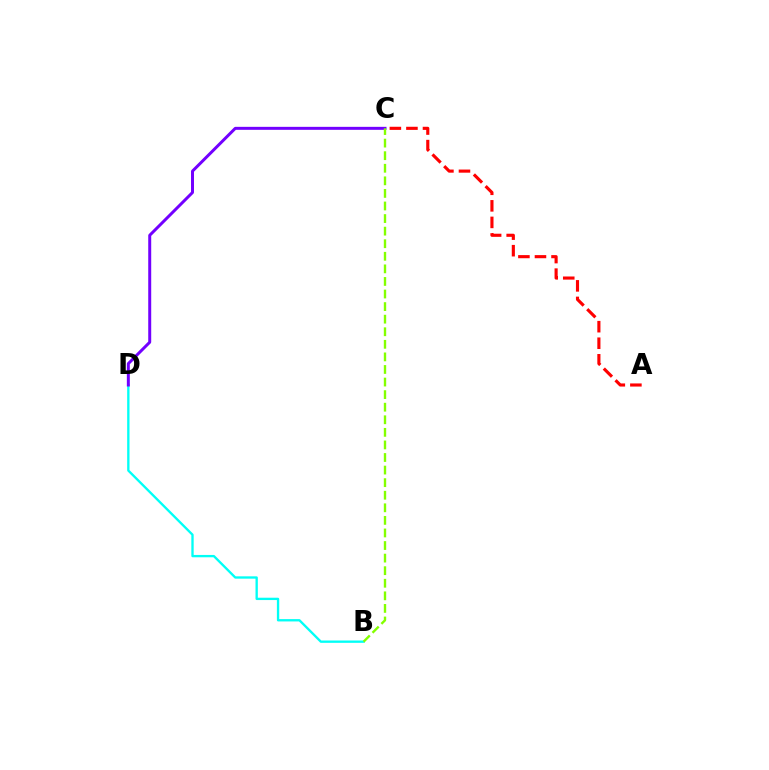{('A', 'C'): [{'color': '#ff0000', 'line_style': 'dashed', 'thickness': 2.25}], ('B', 'D'): [{'color': '#00fff6', 'line_style': 'solid', 'thickness': 1.68}], ('C', 'D'): [{'color': '#7200ff', 'line_style': 'solid', 'thickness': 2.14}], ('B', 'C'): [{'color': '#84ff00', 'line_style': 'dashed', 'thickness': 1.71}]}